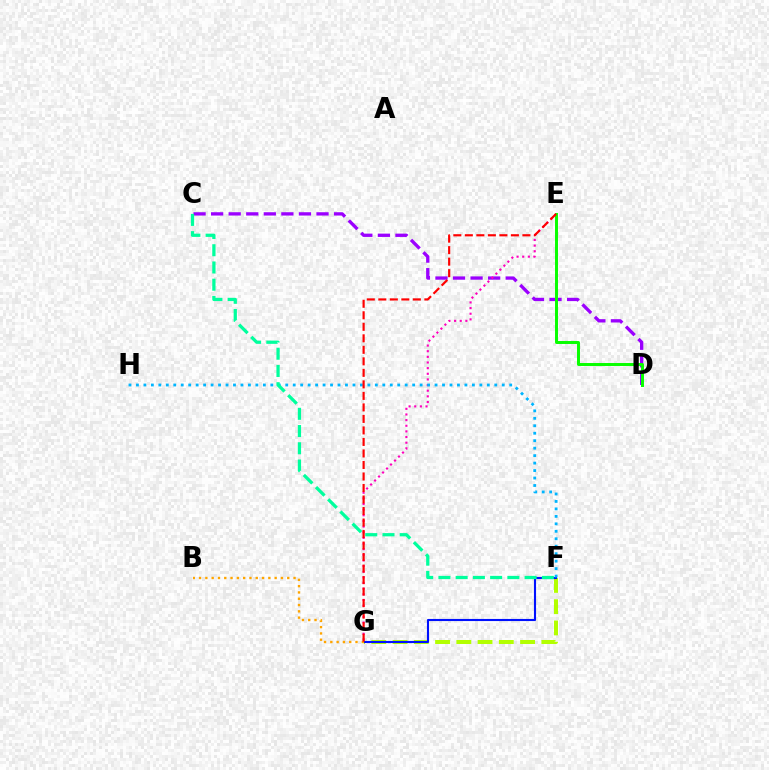{('C', 'D'): [{'color': '#9b00ff', 'line_style': 'dashed', 'thickness': 2.39}], ('E', 'G'): [{'color': '#ff00bd', 'line_style': 'dotted', 'thickness': 1.53}, {'color': '#ff0000', 'line_style': 'dashed', 'thickness': 1.56}], ('D', 'E'): [{'color': '#08ff00', 'line_style': 'solid', 'thickness': 2.13}], ('F', 'G'): [{'color': '#b3ff00', 'line_style': 'dashed', 'thickness': 2.89}, {'color': '#0010ff', 'line_style': 'solid', 'thickness': 1.52}], ('F', 'H'): [{'color': '#00b5ff', 'line_style': 'dotted', 'thickness': 2.03}], ('C', 'F'): [{'color': '#00ff9d', 'line_style': 'dashed', 'thickness': 2.34}], ('B', 'G'): [{'color': '#ffa500', 'line_style': 'dotted', 'thickness': 1.71}]}